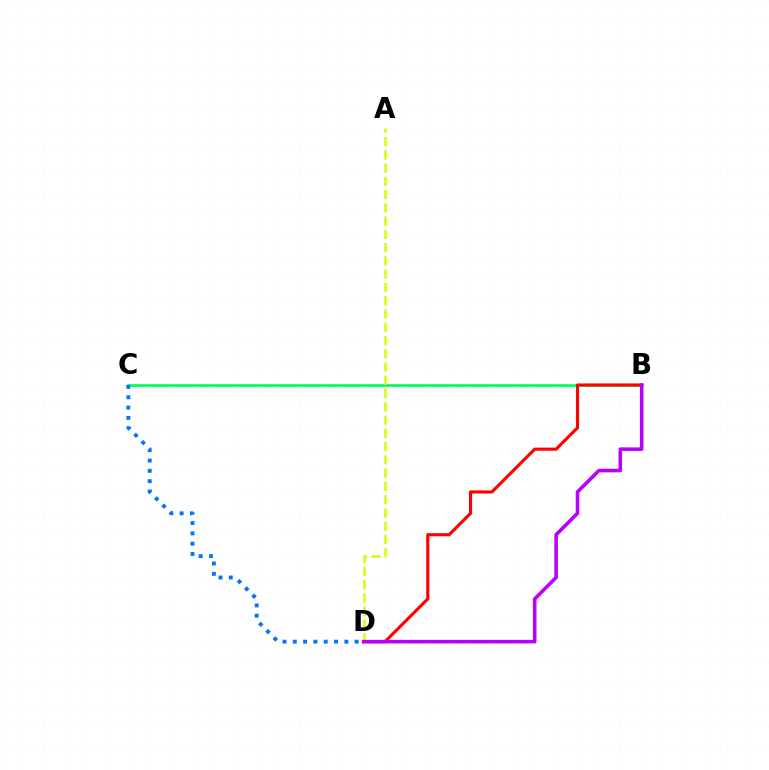{('B', 'C'): [{'color': '#00ff5c', 'line_style': 'solid', 'thickness': 1.94}], ('C', 'D'): [{'color': '#0074ff', 'line_style': 'dotted', 'thickness': 2.8}], ('B', 'D'): [{'color': '#ff0000', 'line_style': 'solid', 'thickness': 2.24}, {'color': '#b900ff', 'line_style': 'solid', 'thickness': 2.57}], ('A', 'D'): [{'color': '#d1ff00', 'line_style': 'dashed', 'thickness': 1.8}]}